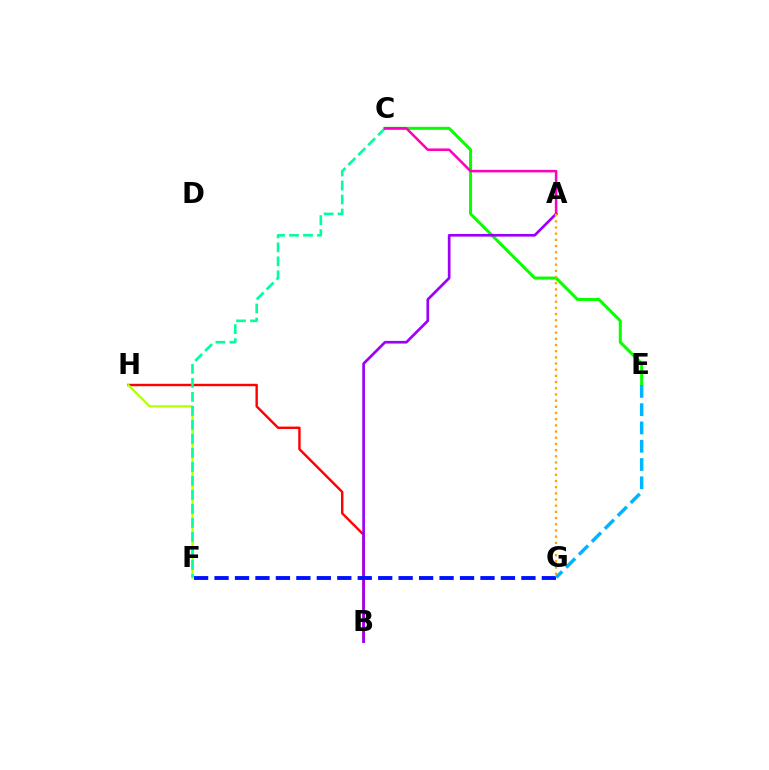{('B', 'H'): [{'color': '#ff0000', 'line_style': 'solid', 'thickness': 1.74}], ('C', 'E'): [{'color': '#08ff00', 'line_style': 'solid', 'thickness': 2.18}], ('A', 'B'): [{'color': '#9b00ff', 'line_style': 'solid', 'thickness': 1.93}], ('F', 'H'): [{'color': '#b3ff00', 'line_style': 'solid', 'thickness': 1.6}], ('F', 'G'): [{'color': '#0010ff', 'line_style': 'dashed', 'thickness': 2.78}], ('C', 'F'): [{'color': '#00ff9d', 'line_style': 'dashed', 'thickness': 1.9}], ('E', 'G'): [{'color': '#00b5ff', 'line_style': 'dashed', 'thickness': 2.48}], ('A', 'C'): [{'color': '#ff00bd', 'line_style': 'solid', 'thickness': 1.83}], ('A', 'G'): [{'color': '#ffa500', 'line_style': 'dotted', 'thickness': 1.68}]}